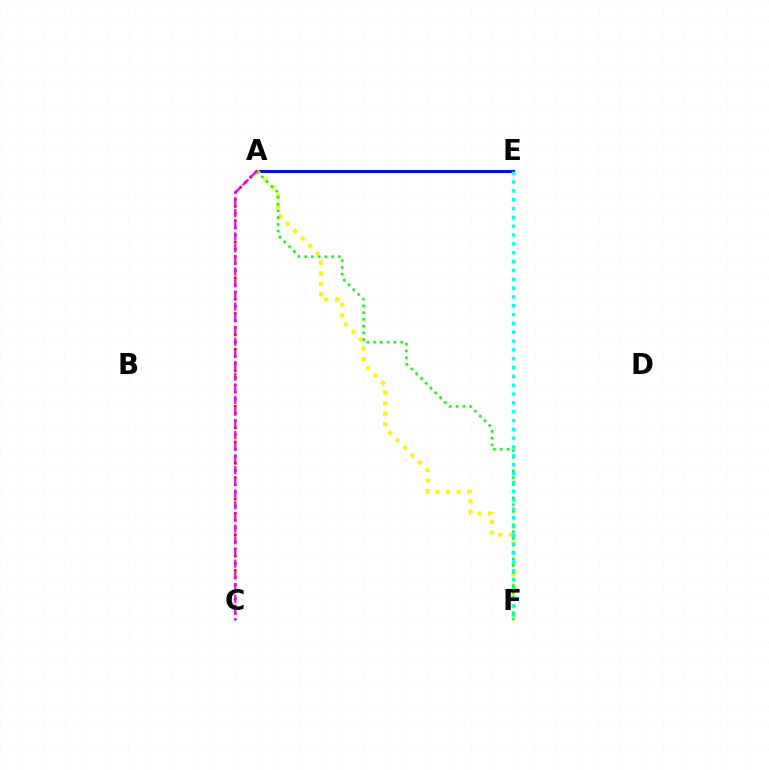{('A', 'E'): [{'color': '#0010ff', 'line_style': 'solid', 'thickness': 2.19}], ('A', 'F'): [{'color': '#fcf500', 'line_style': 'dotted', 'thickness': 2.87}, {'color': '#08ff00', 'line_style': 'dotted', 'thickness': 1.84}], ('E', 'F'): [{'color': '#00fff6', 'line_style': 'dotted', 'thickness': 2.4}], ('A', 'C'): [{'color': '#ff0000', 'line_style': 'dotted', 'thickness': 1.94}, {'color': '#ee00ff', 'line_style': 'dashed', 'thickness': 1.59}]}